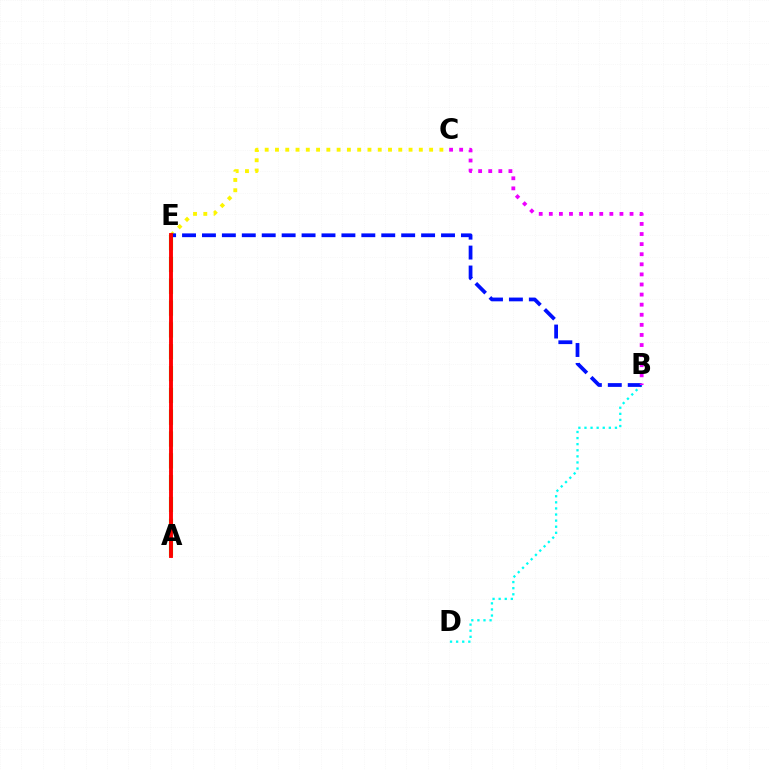{('B', 'D'): [{'color': '#00fff6', 'line_style': 'dotted', 'thickness': 1.66}], ('A', 'E'): [{'color': '#08ff00', 'line_style': 'dashed', 'thickness': 2.96}, {'color': '#ff0000', 'line_style': 'solid', 'thickness': 2.79}], ('C', 'E'): [{'color': '#fcf500', 'line_style': 'dotted', 'thickness': 2.79}], ('B', 'E'): [{'color': '#0010ff', 'line_style': 'dashed', 'thickness': 2.71}], ('B', 'C'): [{'color': '#ee00ff', 'line_style': 'dotted', 'thickness': 2.74}]}